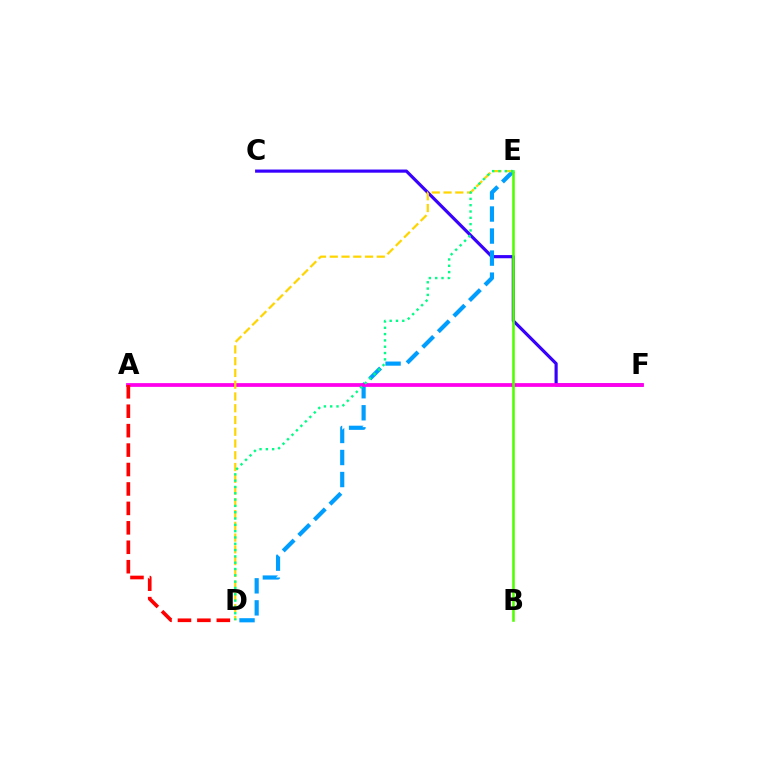{('C', 'F'): [{'color': '#3700ff', 'line_style': 'solid', 'thickness': 2.28}], ('D', 'E'): [{'color': '#009eff', 'line_style': 'dashed', 'thickness': 2.99}, {'color': '#ffd500', 'line_style': 'dashed', 'thickness': 1.6}, {'color': '#00ff86', 'line_style': 'dotted', 'thickness': 1.72}], ('A', 'F'): [{'color': '#ff00ed', 'line_style': 'solid', 'thickness': 2.71}], ('B', 'E'): [{'color': '#4fff00', 'line_style': 'solid', 'thickness': 1.85}], ('A', 'D'): [{'color': '#ff0000', 'line_style': 'dashed', 'thickness': 2.64}]}